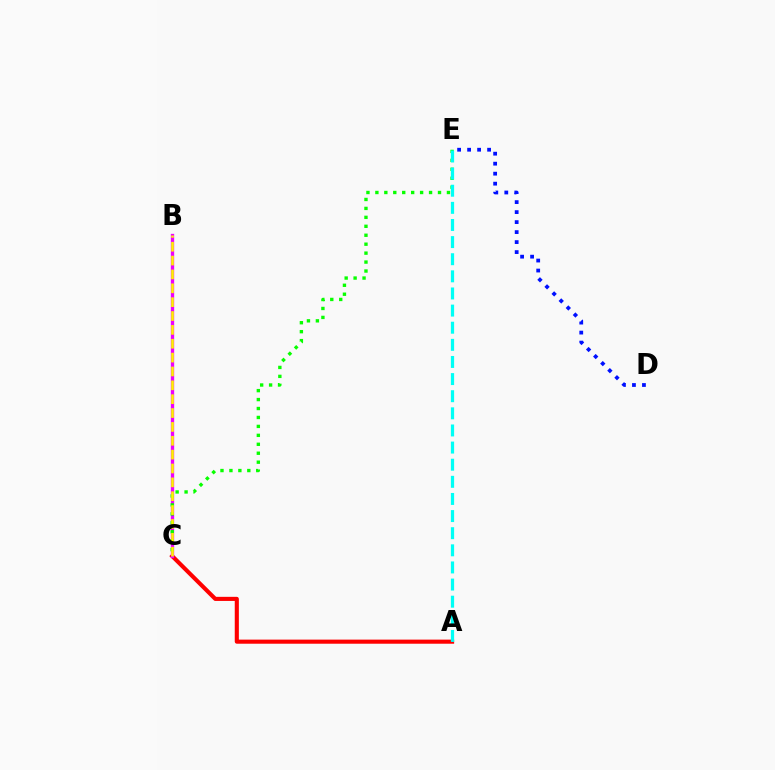{('A', 'C'): [{'color': '#ff0000', 'line_style': 'solid', 'thickness': 2.95}], ('B', 'C'): [{'color': '#ee00ff', 'line_style': 'solid', 'thickness': 2.39}, {'color': '#fcf500', 'line_style': 'dashed', 'thickness': 1.88}], ('C', 'E'): [{'color': '#08ff00', 'line_style': 'dotted', 'thickness': 2.43}], ('A', 'E'): [{'color': '#00fff6', 'line_style': 'dashed', 'thickness': 2.33}], ('D', 'E'): [{'color': '#0010ff', 'line_style': 'dotted', 'thickness': 2.72}]}